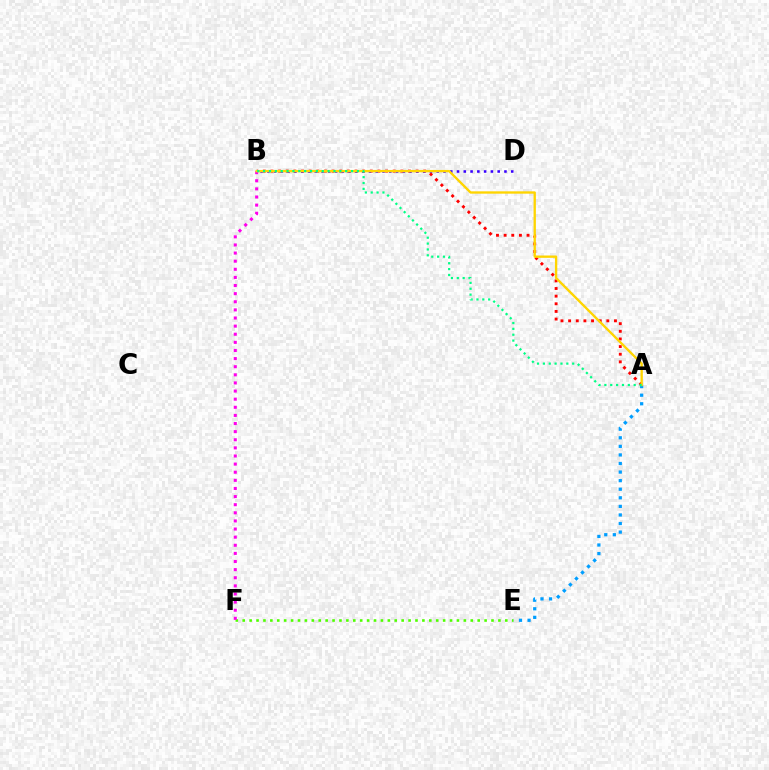{('A', 'E'): [{'color': '#009eff', 'line_style': 'dotted', 'thickness': 2.33}], ('A', 'B'): [{'color': '#ff0000', 'line_style': 'dotted', 'thickness': 2.08}, {'color': '#ffd500', 'line_style': 'solid', 'thickness': 1.68}, {'color': '#00ff86', 'line_style': 'dotted', 'thickness': 1.59}], ('E', 'F'): [{'color': '#4fff00', 'line_style': 'dotted', 'thickness': 1.88}], ('B', 'F'): [{'color': '#ff00ed', 'line_style': 'dotted', 'thickness': 2.21}], ('B', 'D'): [{'color': '#3700ff', 'line_style': 'dotted', 'thickness': 1.84}]}